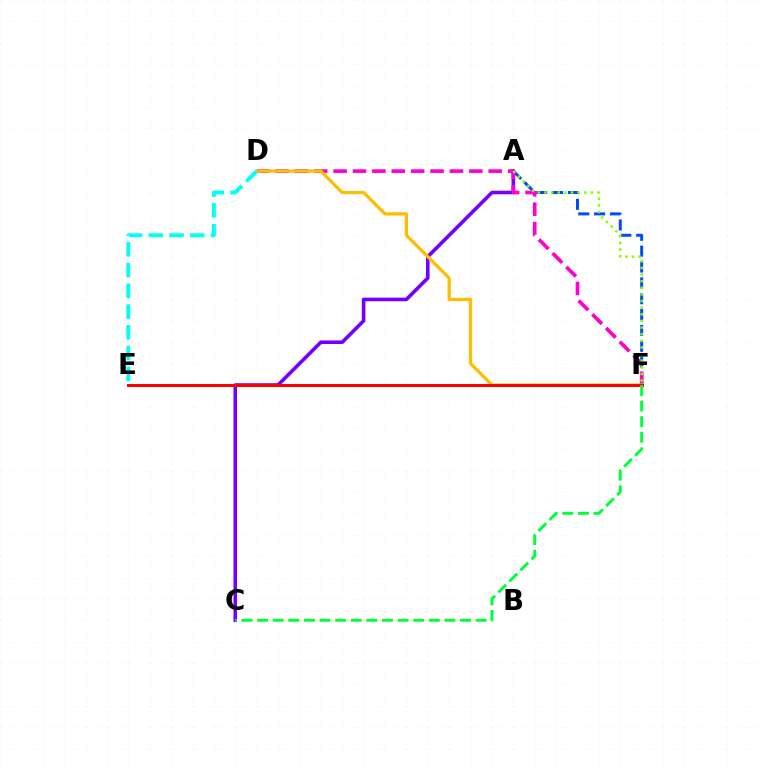{('A', 'C'): [{'color': '#7200ff', 'line_style': 'solid', 'thickness': 2.59}], ('A', 'F'): [{'color': '#004bff', 'line_style': 'dashed', 'thickness': 2.15}, {'color': '#84ff00', 'line_style': 'dotted', 'thickness': 1.8}], ('D', 'F'): [{'color': '#ff00cf', 'line_style': 'dashed', 'thickness': 2.63}, {'color': '#ffbd00', 'line_style': 'solid', 'thickness': 2.32}], ('E', 'F'): [{'color': '#ff0000', 'line_style': 'solid', 'thickness': 2.16}], ('D', 'E'): [{'color': '#00fff6', 'line_style': 'dashed', 'thickness': 2.82}], ('C', 'F'): [{'color': '#00ff39', 'line_style': 'dashed', 'thickness': 2.12}]}